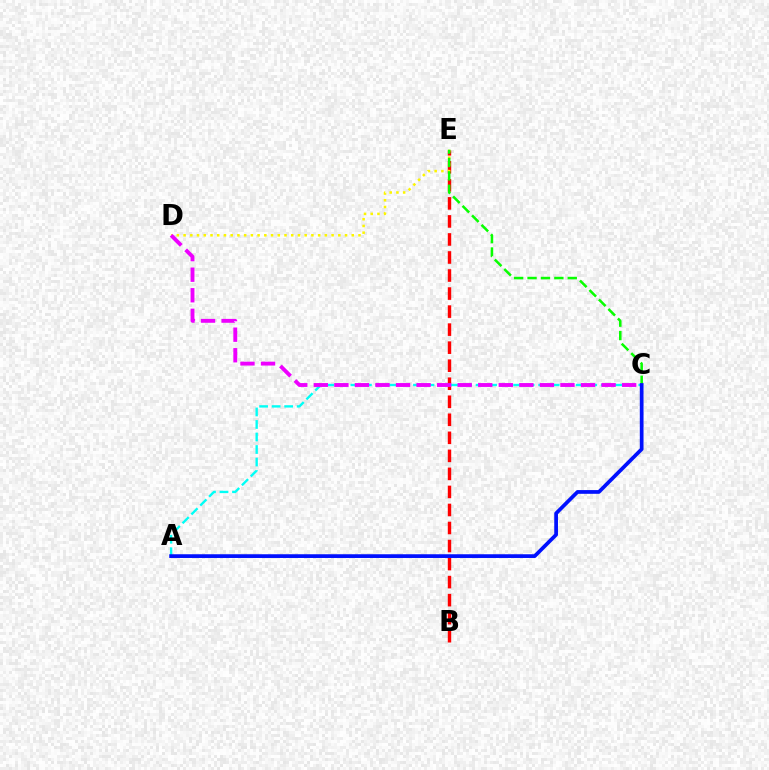{('B', 'E'): [{'color': '#ff0000', 'line_style': 'dashed', 'thickness': 2.45}], ('D', 'E'): [{'color': '#fcf500', 'line_style': 'dotted', 'thickness': 1.83}], ('A', 'C'): [{'color': '#00fff6', 'line_style': 'dashed', 'thickness': 1.7}, {'color': '#0010ff', 'line_style': 'solid', 'thickness': 2.68}], ('C', 'E'): [{'color': '#08ff00', 'line_style': 'dashed', 'thickness': 1.82}], ('C', 'D'): [{'color': '#ee00ff', 'line_style': 'dashed', 'thickness': 2.79}]}